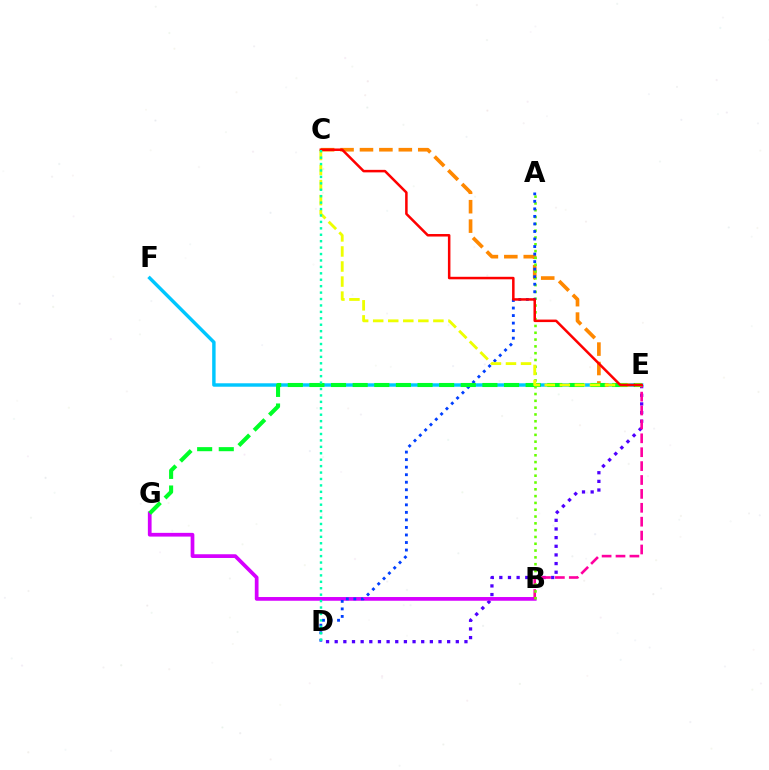{('E', 'F'): [{'color': '#00c7ff', 'line_style': 'solid', 'thickness': 2.47}], ('D', 'E'): [{'color': '#4f00ff', 'line_style': 'dotted', 'thickness': 2.35}], ('B', 'G'): [{'color': '#d600ff', 'line_style': 'solid', 'thickness': 2.68}], ('B', 'E'): [{'color': '#ff00a0', 'line_style': 'dashed', 'thickness': 1.89}], ('C', 'E'): [{'color': '#ff8800', 'line_style': 'dashed', 'thickness': 2.64}, {'color': '#eeff00', 'line_style': 'dashed', 'thickness': 2.04}, {'color': '#ff0000', 'line_style': 'solid', 'thickness': 1.81}], ('A', 'B'): [{'color': '#66ff00', 'line_style': 'dotted', 'thickness': 1.85}], ('A', 'D'): [{'color': '#003fff', 'line_style': 'dotted', 'thickness': 2.05}], ('E', 'G'): [{'color': '#00ff27', 'line_style': 'dashed', 'thickness': 2.94}], ('C', 'D'): [{'color': '#00ffaf', 'line_style': 'dotted', 'thickness': 1.75}]}